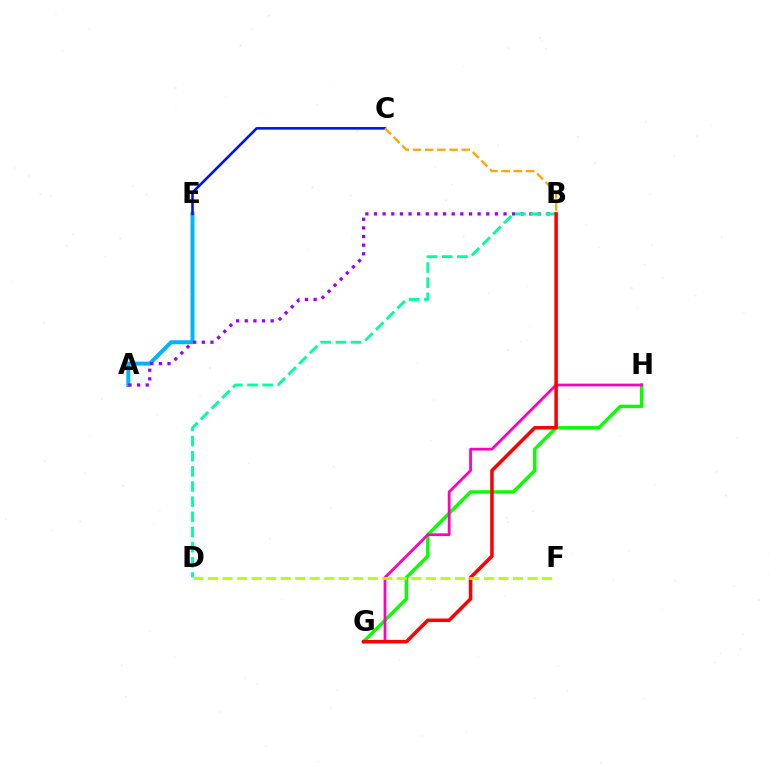{('G', 'H'): [{'color': '#08ff00', 'line_style': 'solid', 'thickness': 2.46}, {'color': '#ff00bd', 'line_style': 'solid', 'thickness': 1.99}], ('A', 'E'): [{'color': '#00b5ff', 'line_style': 'solid', 'thickness': 2.87}], ('C', 'E'): [{'color': '#0010ff', 'line_style': 'solid', 'thickness': 1.86}], ('B', 'C'): [{'color': '#ffa500', 'line_style': 'dashed', 'thickness': 1.66}], ('A', 'B'): [{'color': '#9b00ff', 'line_style': 'dotted', 'thickness': 2.35}], ('B', 'D'): [{'color': '#00ff9d', 'line_style': 'dashed', 'thickness': 2.06}], ('B', 'G'): [{'color': '#ff0000', 'line_style': 'solid', 'thickness': 2.54}], ('D', 'F'): [{'color': '#b3ff00', 'line_style': 'dashed', 'thickness': 1.97}]}